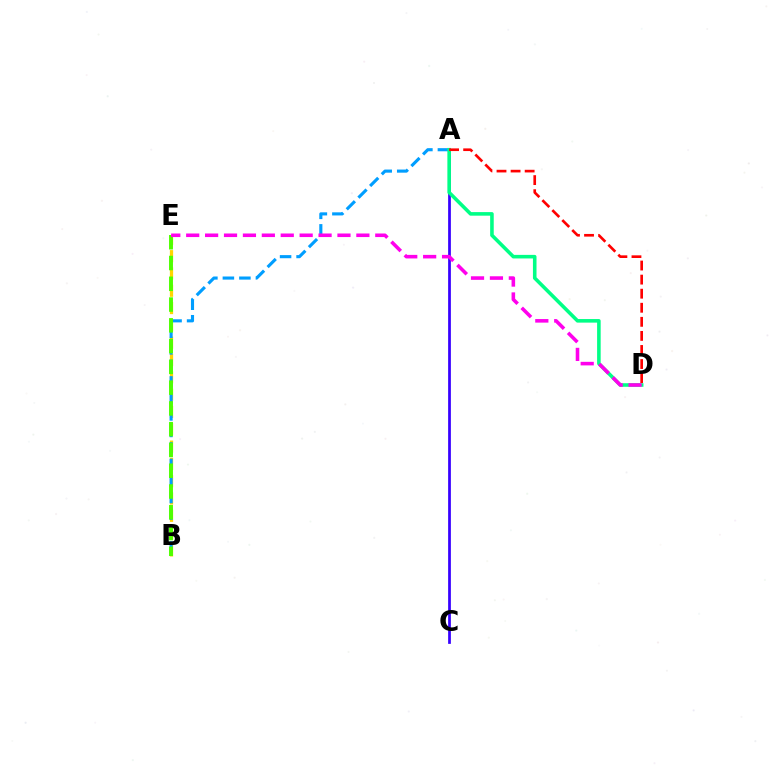{('B', 'E'): [{'color': '#ffd500', 'line_style': 'dashed', 'thickness': 2.35}, {'color': '#4fff00', 'line_style': 'dashed', 'thickness': 2.82}], ('A', 'B'): [{'color': '#009eff', 'line_style': 'dashed', 'thickness': 2.24}], ('A', 'C'): [{'color': '#3700ff', 'line_style': 'solid', 'thickness': 1.97}], ('A', 'D'): [{'color': '#00ff86', 'line_style': 'solid', 'thickness': 2.57}, {'color': '#ff0000', 'line_style': 'dashed', 'thickness': 1.91}], ('D', 'E'): [{'color': '#ff00ed', 'line_style': 'dashed', 'thickness': 2.57}]}